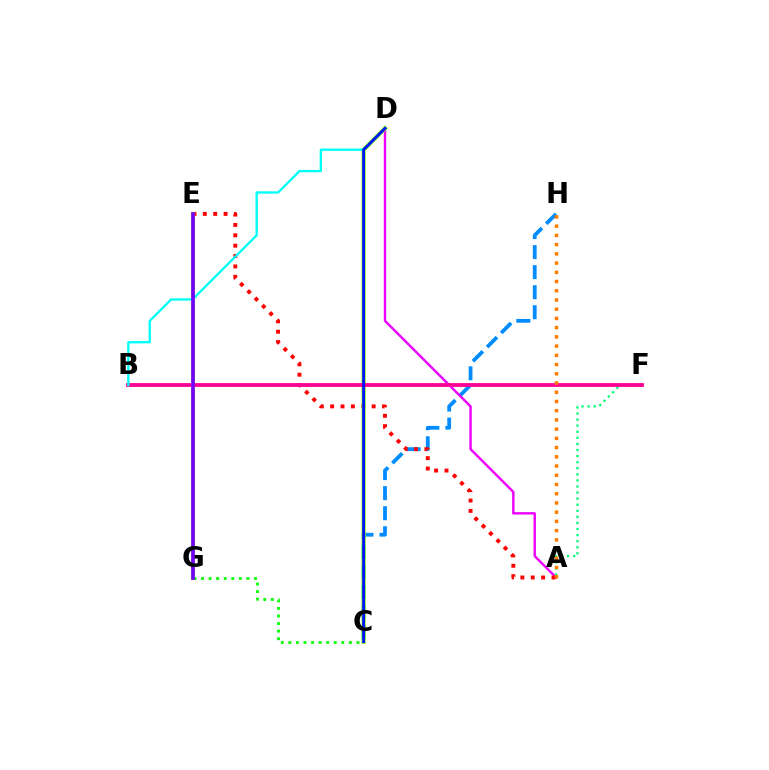{('C', 'H'): [{'color': '#008cff', 'line_style': 'dashed', 'thickness': 2.72}], ('A', 'F'): [{'color': '#00ff74', 'line_style': 'dotted', 'thickness': 1.65}], ('A', 'D'): [{'color': '#ee00ff', 'line_style': 'solid', 'thickness': 1.73}], ('A', 'E'): [{'color': '#ff0000', 'line_style': 'dotted', 'thickness': 2.82}], ('E', 'G'): [{'color': '#fcf500', 'line_style': 'solid', 'thickness': 2.9}, {'color': '#7200ff', 'line_style': 'solid', 'thickness': 2.67}], ('C', 'G'): [{'color': '#08ff00', 'line_style': 'dotted', 'thickness': 2.06}], ('C', 'D'): [{'color': '#84ff00', 'line_style': 'solid', 'thickness': 3.0}, {'color': '#0010ff', 'line_style': 'solid', 'thickness': 2.05}], ('B', 'F'): [{'color': '#ff0094', 'line_style': 'solid', 'thickness': 2.75}], ('B', 'D'): [{'color': '#00fff6', 'line_style': 'solid', 'thickness': 1.69}], ('A', 'H'): [{'color': '#ff7c00', 'line_style': 'dotted', 'thickness': 2.51}]}